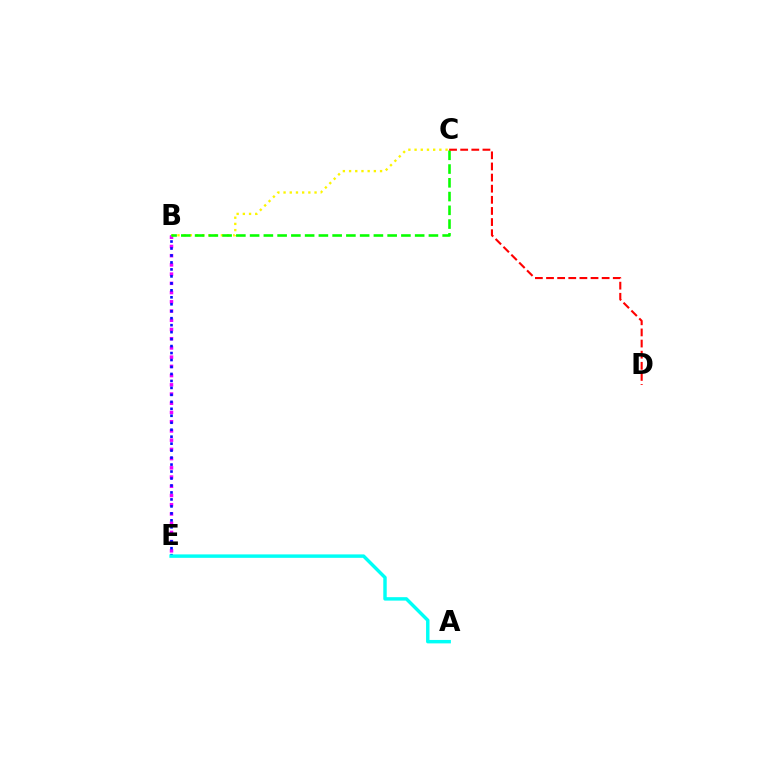{('B', 'E'): [{'color': '#ee00ff', 'line_style': 'dotted', 'thickness': 2.51}, {'color': '#0010ff', 'line_style': 'dotted', 'thickness': 1.89}], ('B', 'C'): [{'color': '#fcf500', 'line_style': 'dotted', 'thickness': 1.68}, {'color': '#08ff00', 'line_style': 'dashed', 'thickness': 1.87}], ('A', 'E'): [{'color': '#00fff6', 'line_style': 'solid', 'thickness': 2.48}], ('C', 'D'): [{'color': '#ff0000', 'line_style': 'dashed', 'thickness': 1.51}]}